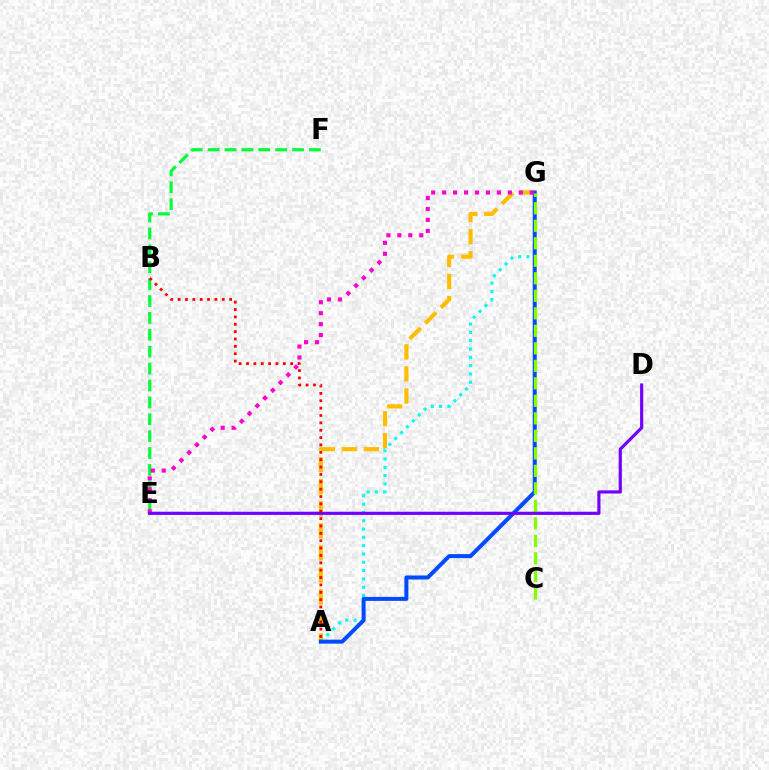{('A', 'G'): [{'color': '#ffbd00', 'line_style': 'dashed', 'thickness': 2.99}, {'color': '#00fff6', 'line_style': 'dotted', 'thickness': 2.26}, {'color': '#004bff', 'line_style': 'solid', 'thickness': 2.88}], ('E', 'F'): [{'color': '#00ff39', 'line_style': 'dashed', 'thickness': 2.29}], ('A', 'B'): [{'color': '#ff0000', 'line_style': 'dotted', 'thickness': 2.0}], ('E', 'G'): [{'color': '#ff00cf', 'line_style': 'dotted', 'thickness': 2.97}], ('C', 'G'): [{'color': '#84ff00', 'line_style': 'dashed', 'thickness': 2.38}], ('D', 'E'): [{'color': '#7200ff', 'line_style': 'solid', 'thickness': 2.28}]}